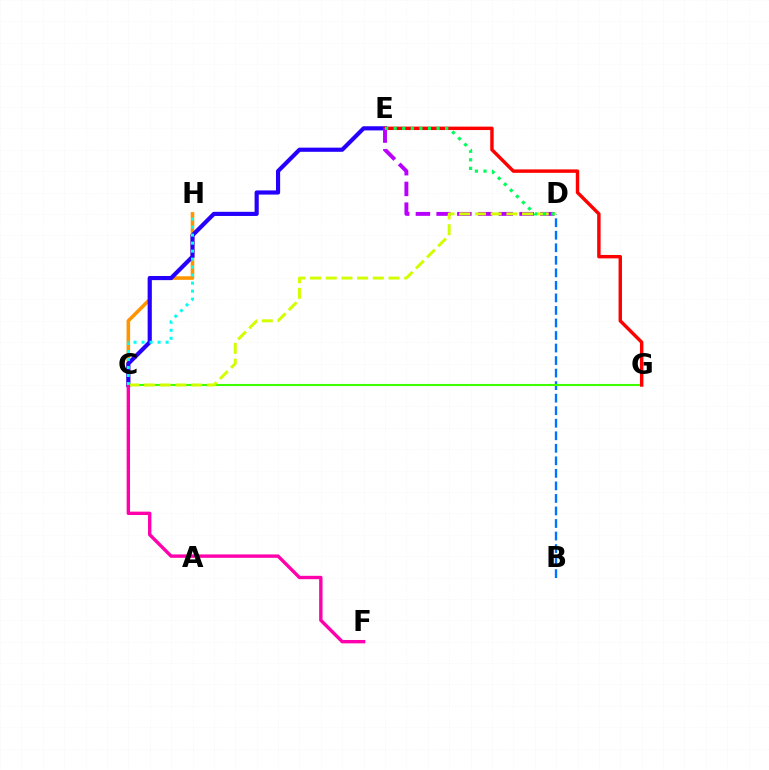{('B', 'D'): [{'color': '#0074ff', 'line_style': 'dashed', 'thickness': 1.7}], ('C', 'H'): [{'color': '#ff9400', 'line_style': 'solid', 'thickness': 2.57}, {'color': '#00fff6', 'line_style': 'dotted', 'thickness': 2.17}], ('C', 'G'): [{'color': '#3dff00', 'line_style': 'solid', 'thickness': 1.51}], ('C', 'E'): [{'color': '#2500ff', 'line_style': 'solid', 'thickness': 2.99}], ('E', 'G'): [{'color': '#ff0000', 'line_style': 'solid', 'thickness': 2.46}], ('D', 'E'): [{'color': '#b900ff', 'line_style': 'dashed', 'thickness': 2.82}, {'color': '#00ff5c', 'line_style': 'dotted', 'thickness': 2.33}], ('C', 'D'): [{'color': '#d1ff00', 'line_style': 'dashed', 'thickness': 2.13}], ('C', 'F'): [{'color': '#ff00ac', 'line_style': 'solid', 'thickness': 2.44}]}